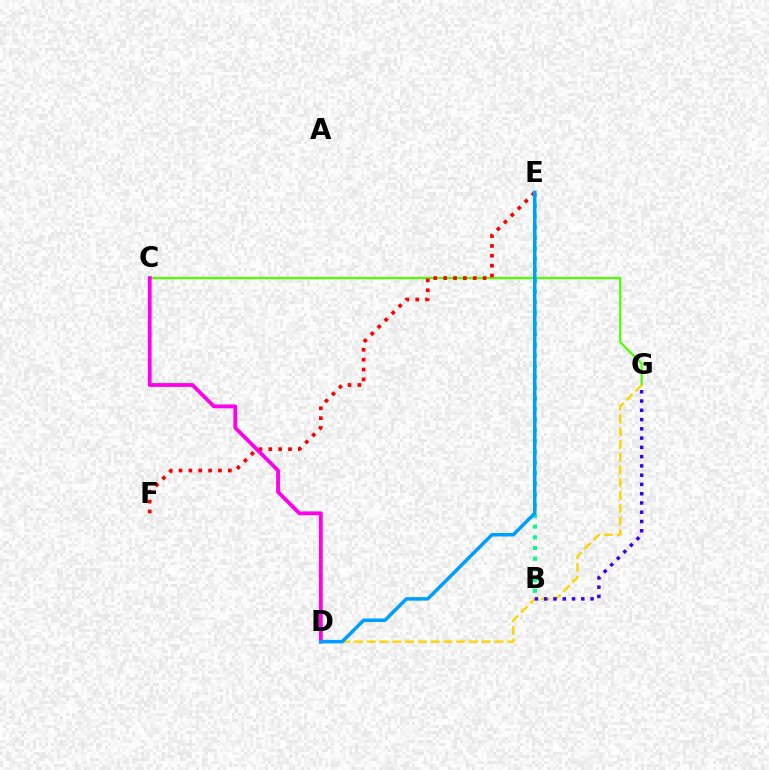{('C', 'G'): [{'color': '#4fff00', 'line_style': 'solid', 'thickness': 1.61}], ('E', 'F'): [{'color': '#ff0000', 'line_style': 'dotted', 'thickness': 2.68}], ('C', 'D'): [{'color': '#ff00ed', 'line_style': 'solid', 'thickness': 2.74}], ('D', 'G'): [{'color': '#ffd500', 'line_style': 'dashed', 'thickness': 1.73}], ('B', 'E'): [{'color': '#00ff86', 'line_style': 'dotted', 'thickness': 2.91}], ('D', 'E'): [{'color': '#009eff', 'line_style': 'solid', 'thickness': 2.53}], ('B', 'G'): [{'color': '#3700ff', 'line_style': 'dotted', 'thickness': 2.52}]}